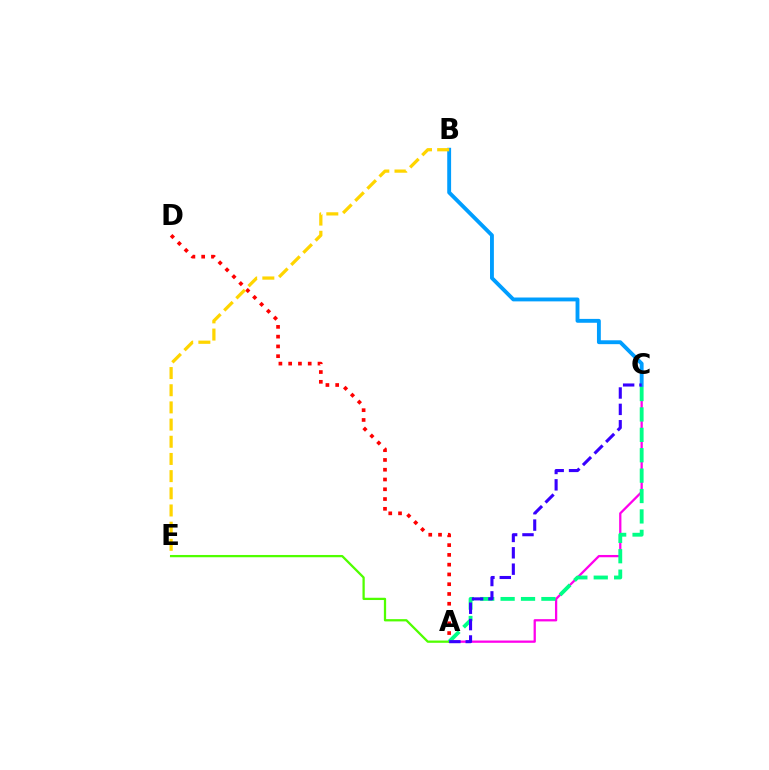{('A', 'D'): [{'color': '#ff0000', 'line_style': 'dotted', 'thickness': 2.65}], ('A', 'C'): [{'color': '#ff00ed', 'line_style': 'solid', 'thickness': 1.64}, {'color': '#00ff86', 'line_style': 'dashed', 'thickness': 2.77}, {'color': '#3700ff', 'line_style': 'dashed', 'thickness': 2.22}], ('A', 'E'): [{'color': '#4fff00', 'line_style': 'solid', 'thickness': 1.63}], ('B', 'C'): [{'color': '#009eff', 'line_style': 'solid', 'thickness': 2.78}], ('B', 'E'): [{'color': '#ffd500', 'line_style': 'dashed', 'thickness': 2.33}]}